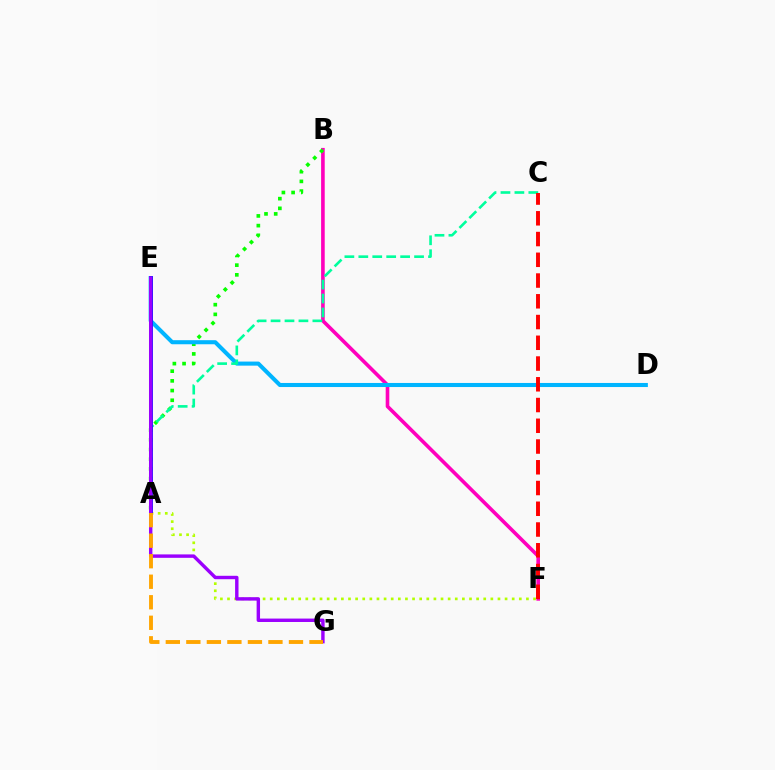{('A', 'F'): [{'color': '#b3ff00', 'line_style': 'dotted', 'thickness': 1.93}], ('B', 'F'): [{'color': '#ff00bd', 'line_style': 'solid', 'thickness': 2.6}], ('A', 'B'): [{'color': '#08ff00', 'line_style': 'dotted', 'thickness': 2.63}], ('D', 'E'): [{'color': '#00b5ff', 'line_style': 'solid', 'thickness': 2.93}], ('A', 'C'): [{'color': '#00ff9d', 'line_style': 'dashed', 'thickness': 1.89}], ('A', 'E'): [{'color': '#0010ff', 'line_style': 'solid', 'thickness': 2.72}], ('E', 'G'): [{'color': '#9b00ff', 'line_style': 'solid', 'thickness': 2.46}], ('A', 'G'): [{'color': '#ffa500', 'line_style': 'dashed', 'thickness': 2.79}], ('C', 'F'): [{'color': '#ff0000', 'line_style': 'dashed', 'thickness': 2.82}]}